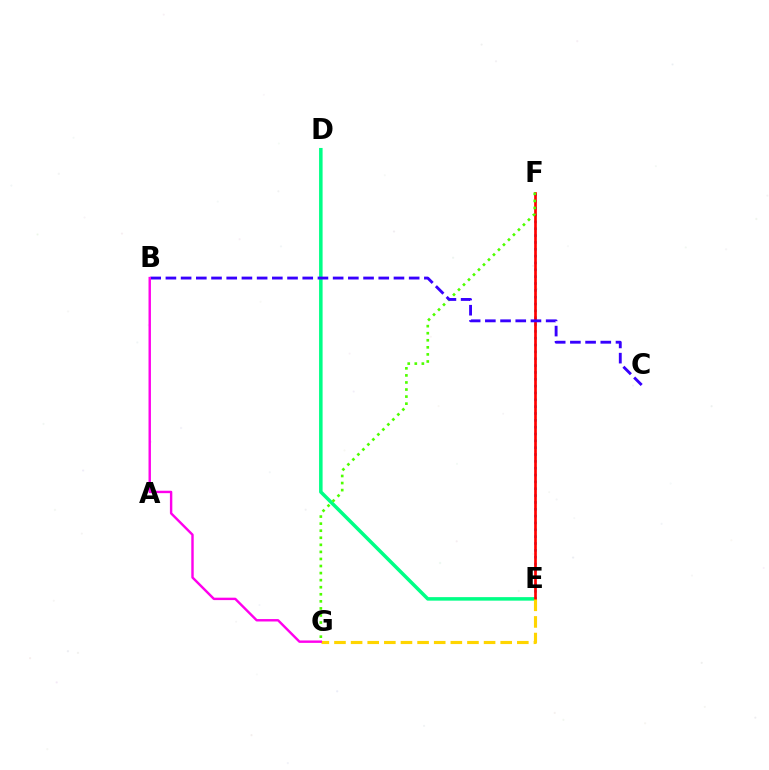{('E', 'F'): [{'color': '#009eff', 'line_style': 'dotted', 'thickness': 1.86}, {'color': '#ff0000', 'line_style': 'solid', 'thickness': 1.93}], ('D', 'E'): [{'color': '#00ff86', 'line_style': 'solid', 'thickness': 2.54}], ('E', 'G'): [{'color': '#ffd500', 'line_style': 'dashed', 'thickness': 2.26}], ('F', 'G'): [{'color': '#4fff00', 'line_style': 'dotted', 'thickness': 1.92}], ('B', 'C'): [{'color': '#3700ff', 'line_style': 'dashed', 'thickness': 2.07}], ('B', 'G'): [{'color': '#ff00ed', 'line_style': 'solid', 'thickness': 1.74}]}